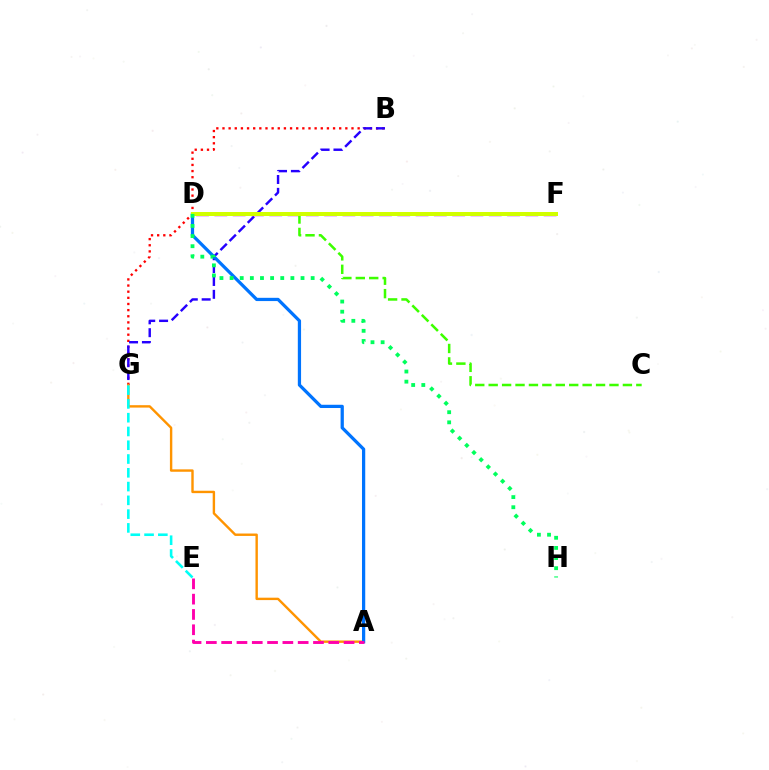{('B', 'G'): [{'color': '#ff0000', 'line_style': 'dotted', 'thickness': 1.67}, {'color': '#2500ff', 'line_style': 'dashed', 'thickness': 1.75}], ('A', 'G'): [{'color': '#ff9400', 'line_style': 'solid', 'thickness': 1.73}], ('E', 'G'): [{'color': '#00fff6', 'line_style': 'dashed', 'thickness': 1.87}], ('D', 'F'): [{'color': '#b900ff', 'line_style': 'dashed', 'thickness': 2.49}, {'color': '#d1ff00', 'line_style': 'solid', 'thickness': 2.88}], ('C', 'D'): [{'color': '#3dff00', 'line_style': 'dashed', 'thickness': 1.82}], ('A', 'D'): [{'color': '#0074ff', 'line_style': 'solid', 'thickness': 2.34}], ('A', 'E'): [{'color': '#ff00ac', 'line_style': 'dashed', 'thickness': 2.08}], ('D', 'H'): [{'color': '#00ff5c', 'line_style': 'dotted', 'thickness': 2.75}]}